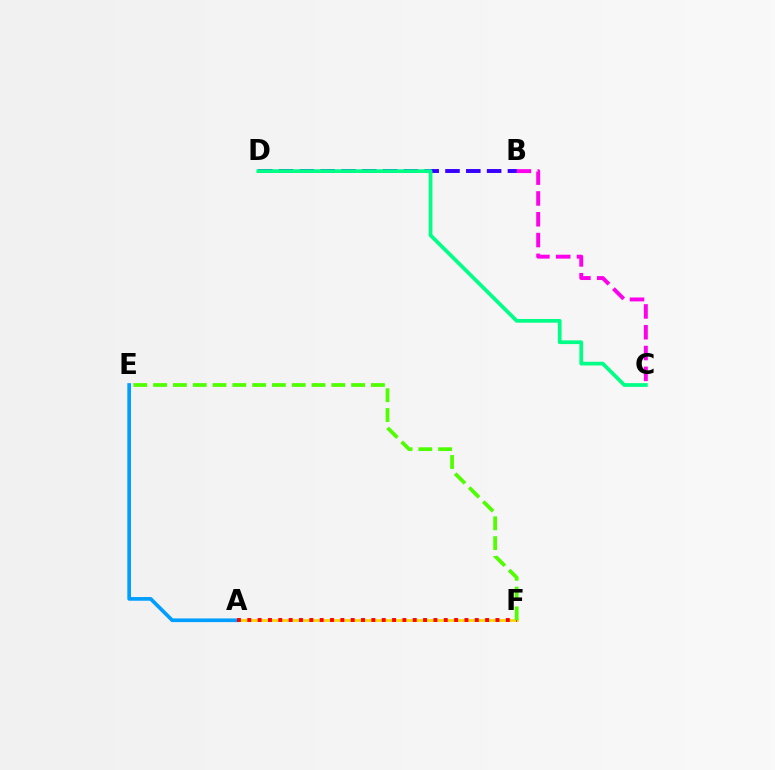{('B', 'D'): [{'color': '#3700ff', 'line_style': 'dashed', 'thickness': 2.83}], ('A', 'F'): [{'color': '#ffd500', 'line_style': 'solid', 'thickness': 1.93}, {'color': '#ff0000', 'line_style': 'dotted', 'thickness': 2.81}], ('A', 'E'): [{'color': '#009eff', 'line_style': 'solid', 'thickness': 2.65}], ('B', 'C'): [{'color': '#ff00ed', 'line_style': 'dashed', 'thickness': 2.83}], ('E', 'F'): [{'color': '#4fff00', 'line_style': 'dashed', 'thickness': 2.69}], ('C', 'D'): [{'color': '#00ff86', 'line_style': 'solid', 'thickness': 2.68}]}